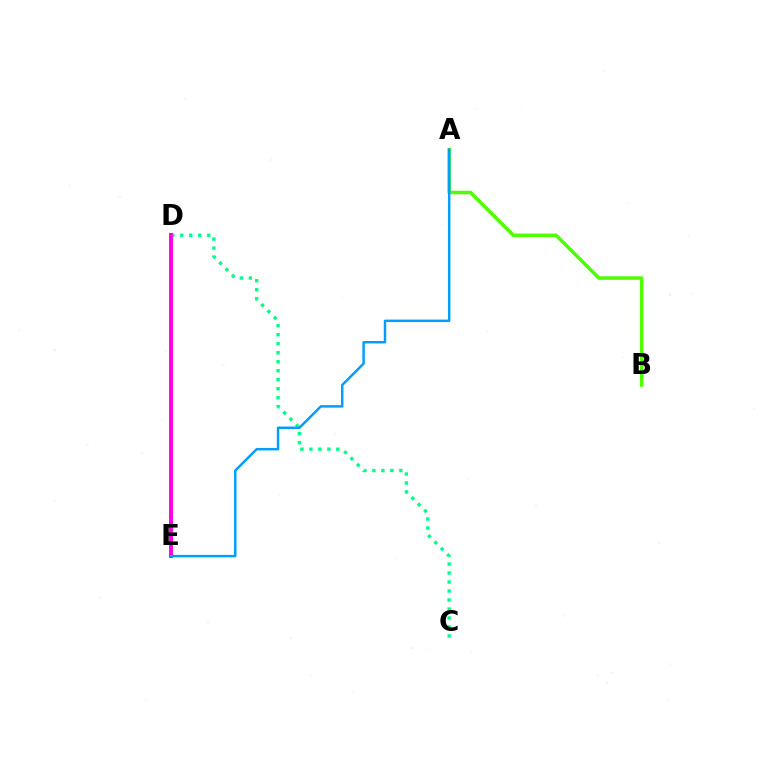{('D', 'E'): [{'color': '#ff0000', 'line_style': 'dashed', 'thickness': 1.76}, {'color': '#3700ff', 'line_style': 'dotted', 'thickness': 2.69}, {'color': '#ffd500', 'line_style': 'solid', 'thickness': 2.93}, {'color': '#ff00ed', 'line_style': 'solid', 'thickness': 2.82}], ('C', 'D'): [{'color': '#00ff86', 'line_style': 'dotted', 'thickness': 2.44}], ('A', 'B'): [{'color': '#4fff00', 'line_style': 'solid', 'thickness': 2.53}], ('A', 'E'): [{'color': '#009eff', 'line_style': 'solid', 'thickness': 1.78}]}